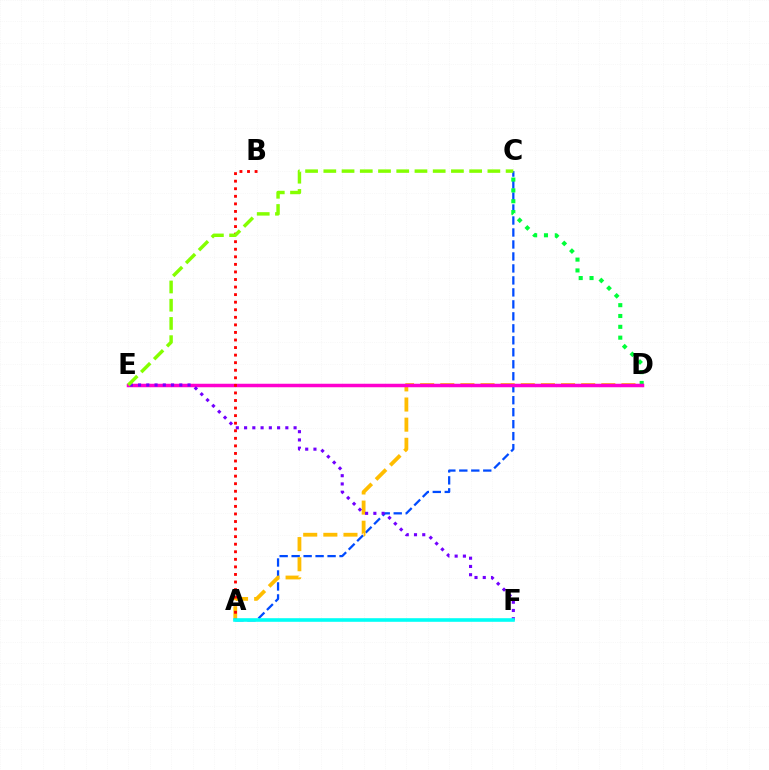{('A', 'C'): [{'color': '#004bff', 'line_style': 'dashed', 'thickness': 1.63}], ('A', 'D'): [{'color': '#ffbd00', 'line_style': 'dashed', 'thickness': 2.73}], ('C', 'D'): [{'color': '#00ff39', 'line_style': 'dotted', 'thickness': 2.94}], ('D', 'E'): [{'color': '#ff00cf', 'line_style': 'solid', 'thickness': 2.52}], ('E', 'F'): [{'color': '#7200ff', 'line_style': 'dotted', 'thickness': 2.24}], ('A', 'B'): [{'color': '#ff0000', 'line_style': 'dotted', 'thickness': 2.05}], ('C', 'E'): [{'color': '#84ff00', 'line_style': 'dashed', 'thickness': 2.48}], ('A', 'F'): [{'color': '#00fff6', 'line_style': 'solid', 'thickness': 2.59}]}